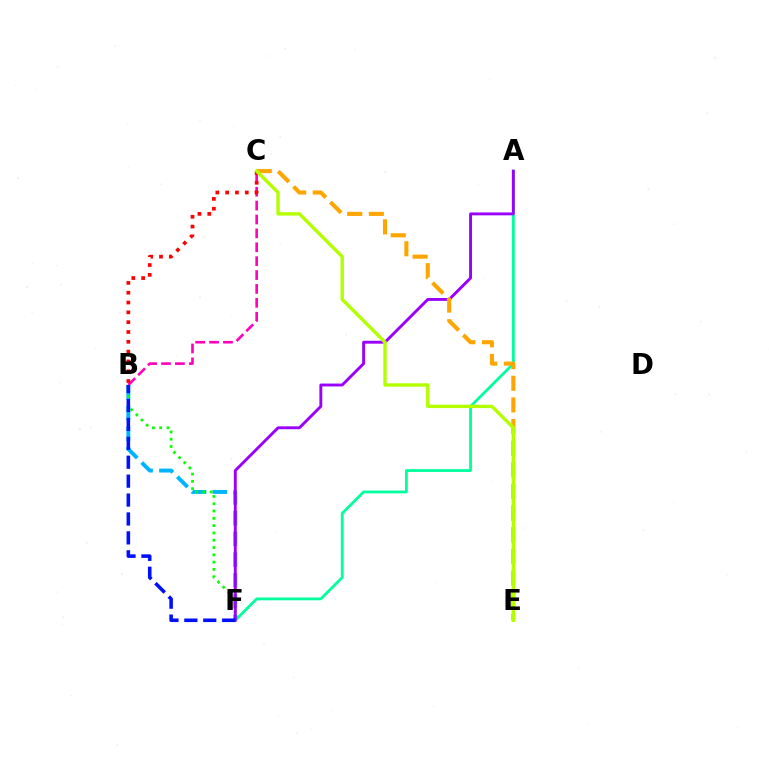{('B', 'C'): [{'color': '#ff00bd', 'line_style': 'dashed', 'thickness': 1.89}, {'color': '#ff0000', 'line_style': 'dotted', 'thickness': 2.67}], ('A', 'F'): [{'color': '#00ff9d', 'line_style': 'solid', 'thickness': 2.01}, {'color': '#9b00ff', 'line_style': 'solid', 'thickness': 2.08}], ('B', 'F'): [{'color': '#00b5ff', 'line_style': 'dashed', 'thickness': 2.82}, {'color': '#08ff00', 'line_style': 'dotted', 'thickness': 1.98}, {'color': '#0010ff', 'line_style': 'dashed', 'thickness': 2.57}], ('C', 'E'): [{'color': '#ffa500', 'line_style': 'dashed', 'thickness': 2.94}, {'color': '#b3ff00', 'line_style': 'solid', 'thickness': 2.44}]}